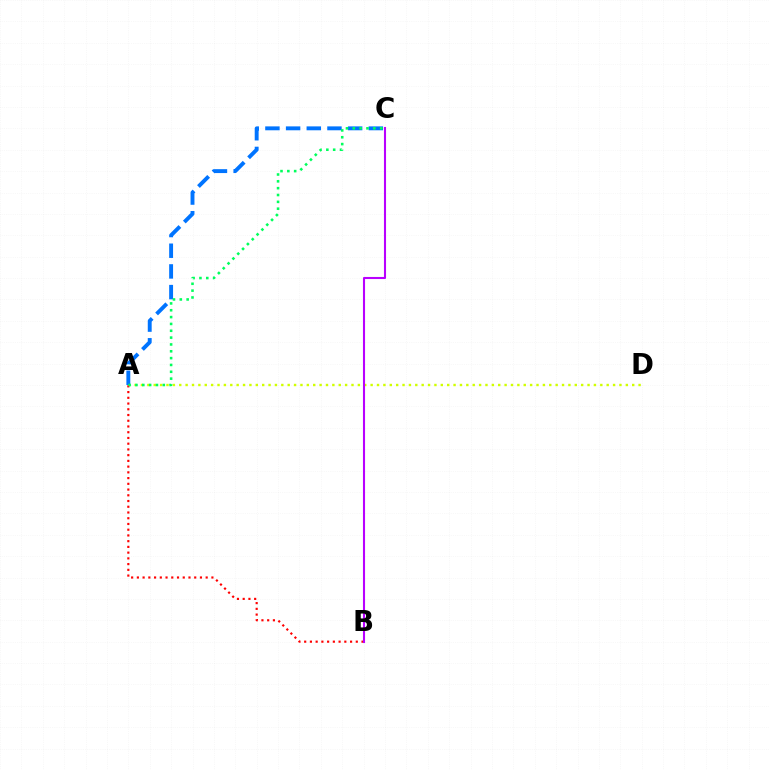{('A', 'D'): [{'color': '#d1ff00', 'line_style': 'dotted', 'thickness': 1.73}], ('A', 'B'): [{'color': '#ff0000', 'line_style': 'dotted', 'thickness': 1.56}], ('A', 'C'): [{'color': '#0074ff', 'line_style': 'dashed', 'thickness': 2.81}, {'color': '#00ff5c', 'line_style': 'dotted', 'thickness': 1.86}], ('B', 'C'): [{'color': '#b900ff', 'line_style': 'solid', 'thickness': 1.5}]}